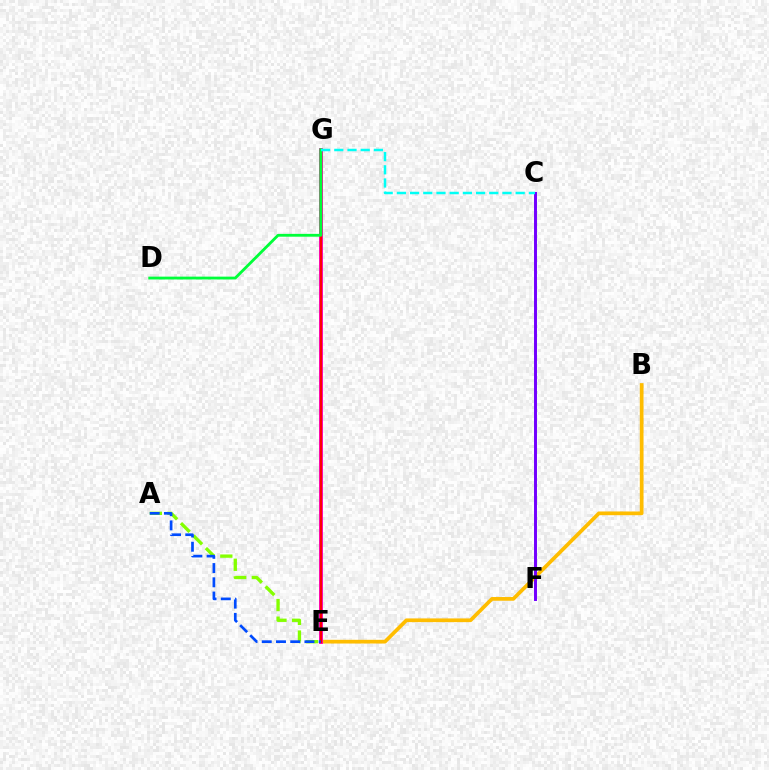{('B', 'E'): [{'color': '#ffbd00', 'line_style': 'solid', 'thickness': 2.68}], ('E', 'G'): [{'color': '#ff00cf', 'line_style': 'solid', 'thickness': 2.8}, {'color': '#ff0000', 'line_style': 'solid', 'thickness': 1.7}], ('C', 'F'): [{'color': '#7200ff', 'line_style': 'solid', 'thickness': 2.13}], ('A', 'E'): [{'color': '#84ff00', 'line_style': 'dashed', 'thickness': 2.4}, {'color': '#004bff', 'line_style': 'dashed', 'thickness': 1.93}], ('D', 'G'): [{'color': '#00ff39', 'line_style': 'solid', 'thickness': 2.03}], ('C', 'G'): [{'color': '#00fff6', 'line_style': 'dashed', 'thickness': 1.79}]}